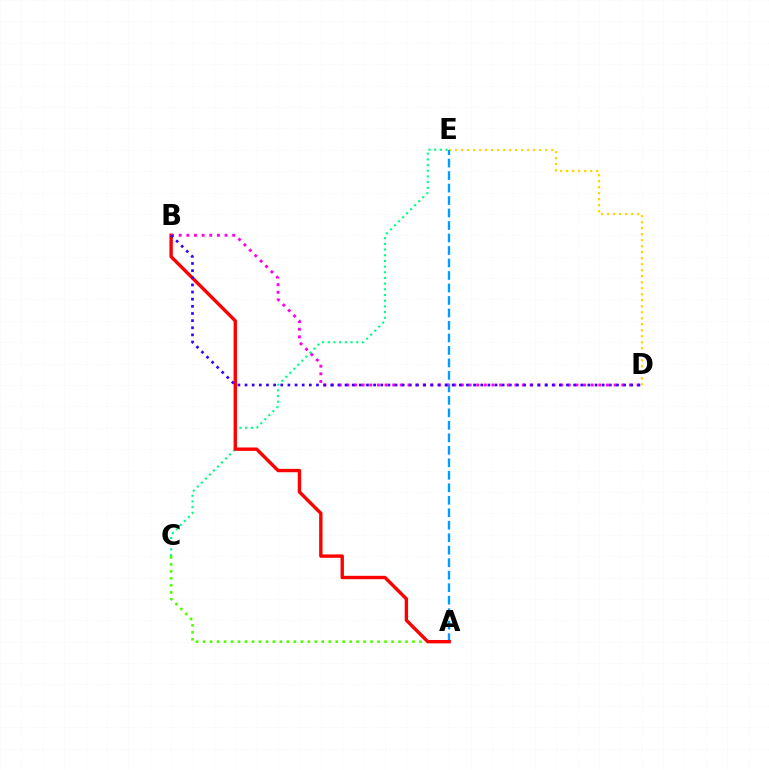{('A', 'C'): [{'color': '#4fff00', 'line_style': 'dotted', 'thickness': 1.9}], ('C', 'E'): [{'color': '#00ff86', 'line_style': 'dotted', 'thickness': 1.54}], ('D', 'E'): [{'color': '#ffd500', 'line_style': 'dotted', 'thickness': 1.63}], ('A', 'E'): [{'color': '#009eff', 'line_style': 'dashed', 'thickness': 1.7}], ('A', 'B'): [{'color': '#ff0000', 'line_style': 'solid', 'thickness': 2.43}], ('B', 'D'): [{'color': '#ff00ed', 'line_style': 'dotted', 'thickness': 2.07}, {'color': '#3700ff', 'line_style': 'dotted', 'thickness': 1.94}]}